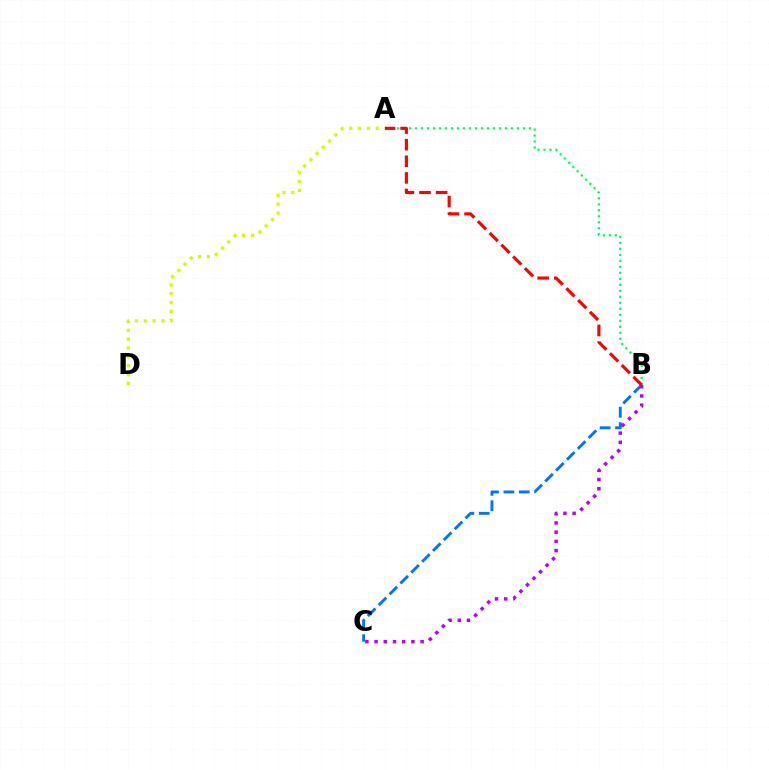{('A', 'D'): [{'color': '#d1ff00', 'line_style': 'dotted', 'thickness': 2.4}], ('A', 'B'): [{'color': '#00ff5c', 'line_style': 'dotted', 'thickness': 1.63}, {'color': '#ff0000', 'line_style': 'dashed', 'thickness': 2.26}], ('B', 'C'): [{'color': '#0074ff', 'line_style': 'dashed', 'thickness': 2.09}, {'color': '#b900ff', 'line_style': 'dotted', 'thickness': 2.5}]}